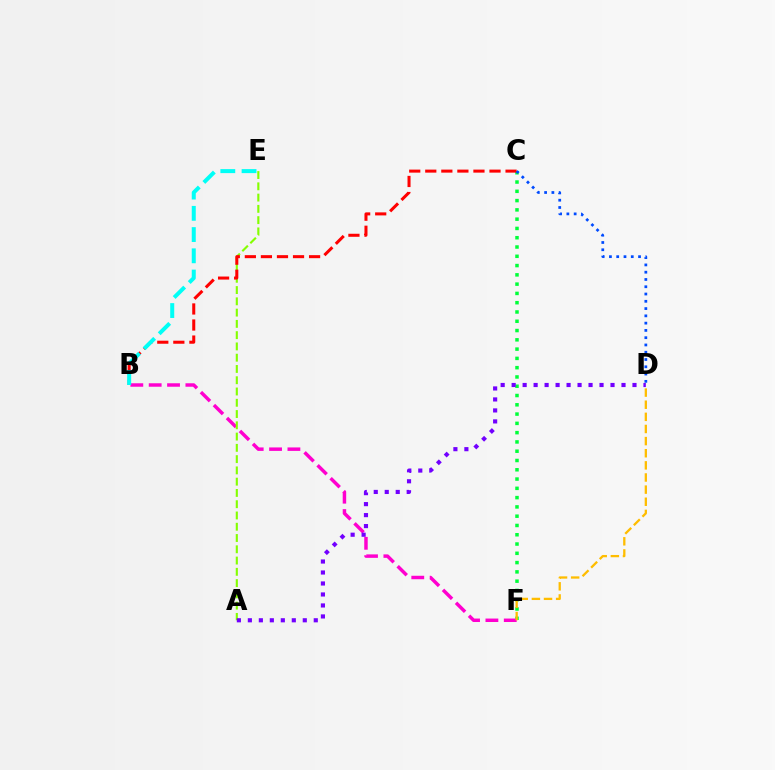{('C', 'F'): [{'color': '#00ff39', 'line_style': 'dotted', 'thickness': 2.52}], ('B', 'F'): [{'color': '#ff00cf', 'line_style': 'dashed', 'thickness': 2.49}], ('A', 'E'): [{'color': '#84ff00', 'line_style': 'dashed', 'thickness': 1.53}], ('B', 'C'): [{'color': '#ff0000', 'line_style': 'dashed', 'thickness': 2.18}], ('B', 'E'): [{'color': '#00fff6', 'line_style': 'dashed', 'thickness': 2.89}], ('D', 'F'): [{'color': '#ffbd00', 'line_style': 'dashed', 'thickness': 1.65}], ('A', 'D'): [{'color': '#7200ff', 'line_style': 'dotted', 'thickness': 2.98}], ('C', 'D'): [{'color': '#004bff', 'line_style': 'dotted', 'thickness': 1.98}]}